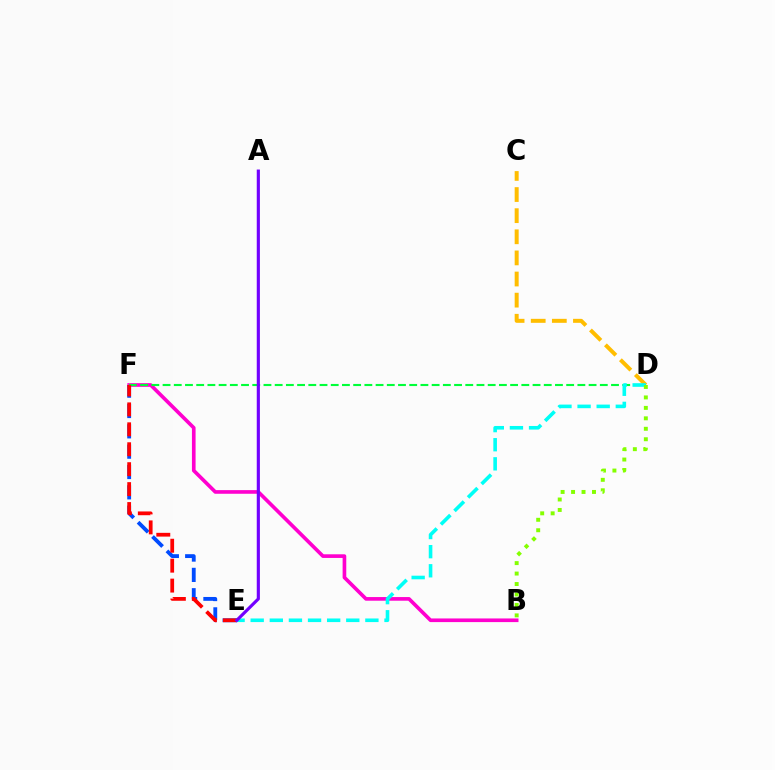{('B', 'F'): [{'color': '#ff00cf', 'line_style': 'solid', 'thickness': 2.63}], ('C', 'D'): [{'color': '#ffbd00', 'line_style': 'dashed', 'thickness': 2.87}], ('D', 'F'): [{'color': '#00ff39', 'line_style': 'dashed', 'thickness': 1.52}], ('D', 'E'): [{'color': '#00fff6', 'line_style': 'dashed', 'thickness': 2.6}], ('B', 'D'): [{'color': '#84ff00', 'line_style': 'dotted', 'thickness': 2.84}], ('E', 'F'): [{'color': '#004bff', 'line_style': 'dashed', 'thickness': 2.76}, {'color': '#ff0000', 'line_style': 'dashed', 'thickness': 2.71}], ('A', 'E'): [{'color': '#7200ff', 'line_style': 'solid', 'thickness': 2.27}]}